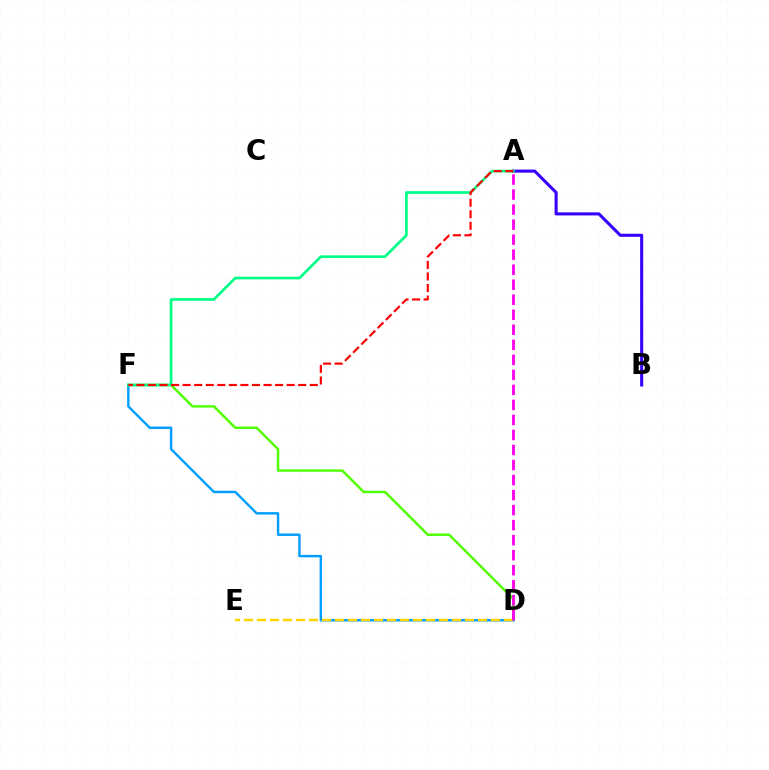{('A', 'B'): [{'color': '#3700ff', 'line_style': 'solid', 'thickness': 2.21}], ('D', 'F'): [{'color': '#4fff00', 'line_style': 'solid', 'thickness': 1.76}, {'color': '#009eff', 'line_style': 'solid', 'thickness': 1.74}], ('D', 'E'): [{'color': '#ffd500', 'line_style': 'dashed', 'thickness': 1.77}], ('A', 'D'): [{'color': '#ff00ed', 'line_style': 'dashed', 'thickness': 2.04}], ('A', 'F'): [{'color': '#00ff86', 'line_style': 'solid', 'thickness': 1.93}, {'color': '#ff0000', 'line_style': 'dashed', 'thickness': 1.57}]}